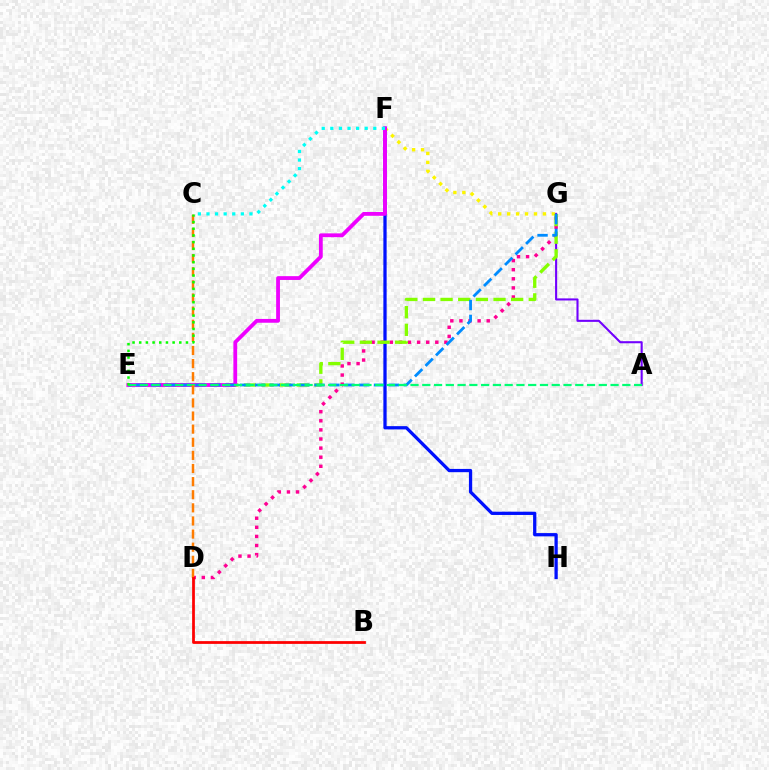{('A', 'G'): [{'color': '#7200ff', 'line_style': 'solid', 'thickness': 1.5}], ('F', 'G'): [{'color': '#fcf500', 'line_style': 'dotted', 'thickness': 2.43}], ('F', 'H'): [{'color': '#0010ff', 'line_style': 'solid', 'thickness': 2.35}], ('D', 'G'): [{'color': '#ff0094', 'line_style': 'dotted', 'thickness': 2.47}], ('E', 'G'): [{'color': '#84ff00', 'line_style': 'dashed', 'thickness': 2.4}, {'color': '#008cff', 'line_style': 'dashed', 'thickness': 2.02}], ('E', 'F'): [{'color': '#ee00ff', 'line_style': 'solid', 'thickness': 2.74}], ('A', 'E'): [{'color': '#00ff74', 'line_style': 'dashed', 'thickness': 1.6}], ('C', 'D'): [{'color': '#ff7c00', 'line_style': 'dashed', 'thickness': 1.78}], ('C', 'F'): [{'color': '#00fff6', 'line_style': 'dotted', 'thickness': 2.33}], ('B', 'D'): [{'color': '#ff0000', 'line_style': 'solid', 'thickness': 1.99}], ('C', 'E'): [{'color': '#08ff00', 'line_style': 'dotted', 'thickness': 1.82}]}